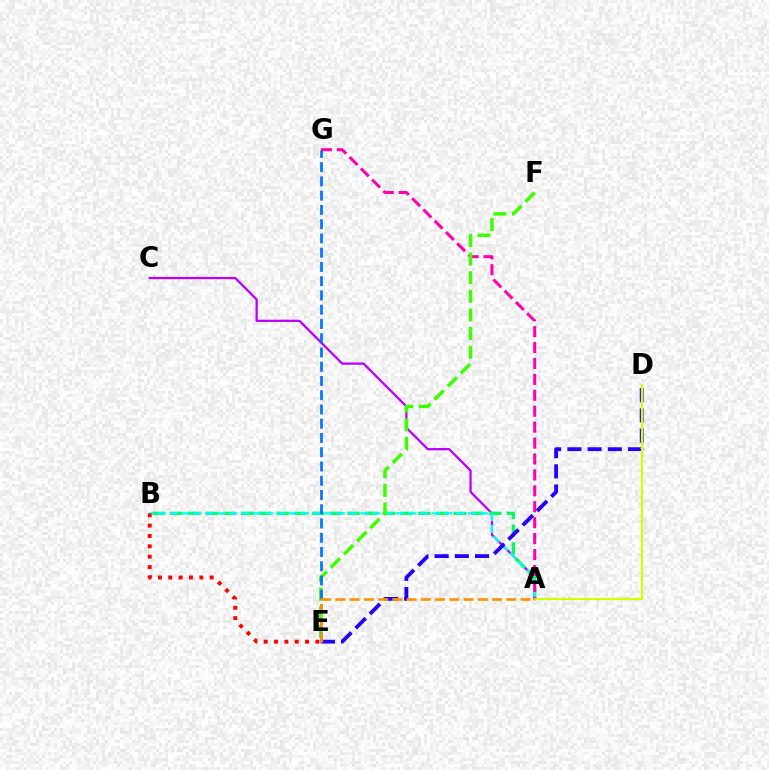{('A', 'C'): [{'color': '#b900ff', 'line_style': 'solid', 'thickness': 1.63}], ('A', 'B'): [{'color': '#00ff5c', 'line_style': 'dashed', 'thickness': 2.41}, {'color': '#00fff6', 'line_style': 'dashed', 'thickness': 1.62}], ('B', 'E'): [{'color': '#ff0000', 'line_style': 'dotted', 'thickness': 2.81}], ('A', 'G'): [{'color': '#ff00ac', 'line_style': 'dashed', 'thickness': 2.16}], ('D', 'E'): [{'color': '#2500ff', 'line_style': 'dashed', 'thickness': 2.75}], ('E', 'F'): [{'color': '#3dff00', 'line_style': 'dashed', 'thickness': 2.53}], ('E', 'G'): [{'color': '#0074ff', 'line_style': 'dashed', 'thickness': 1.94}], ('A', 'D'): [{'color': '#d1ff00', 'line_style': 'solid', 'thickness': 1.58}], ('A', 'E'): [{'color': '#ff9400', 'line_style': 'dashed', 'thickness': 1.93}]}